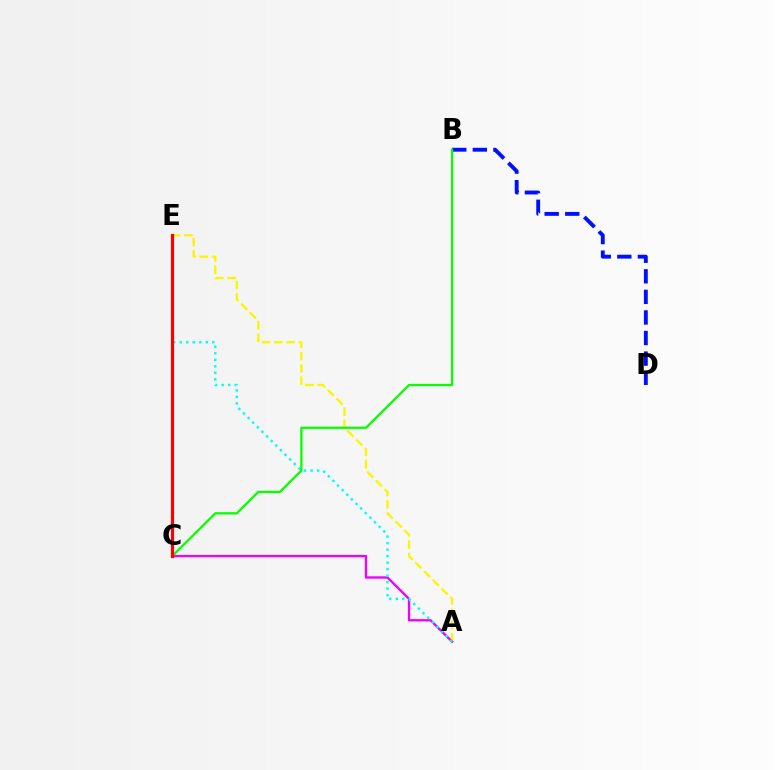{('A', 'E'): [{'color': '#fcf500', 'line_style': 'dashed', 'thickness': 1.67}, {'color': '#00fff6', 'line_style': 'dotted', 'thickness': 1.77}], ('A', 'C'): [{'color': '#ee00ff', 'line_style': 'solid', 'thickness': 1.69}], ('B', 'D'): [{'color': '#0010ff', 'line_style': 'dashed', 'thickness': 2.79}], ('B', 'C'): [{'color': '#08ff00', 'line_style': 'solid', 'thickness': 1.65}], ('C', 'E'): [{'color': '#ff0000', 'line_style': 'solid', 'thickness': 2.29}]}